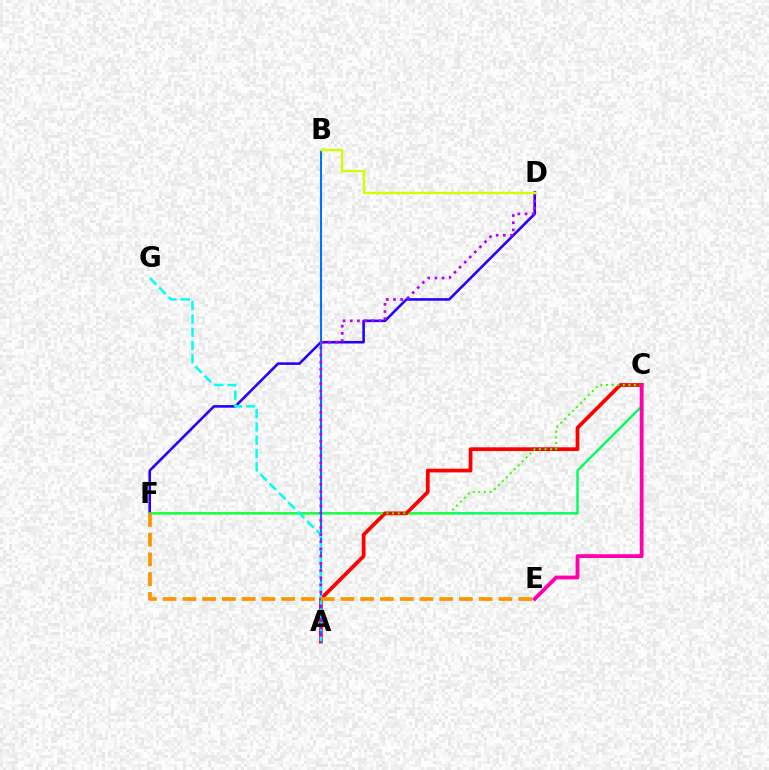{('D', 'F'): [{'color': '#2500ff', 'line_style': 'solid', 'thickness': 1.86}], ('C', 'F'): [{'color': '#00ff5c', 'line_style': 'solid', 'thickness': 1.73}, {'color': '#3dff00', 'line_style': 'dotted', 'thickness': 1.52}], ('A', 'C'): [{'color': '#ff0000', 'line_style': 'solid', 'thickness': 2.69}], ('A', 'B'): [{'color': '#0074ff', 'line_style': 'solid', 'thickness': 1.52}], ('A', 'G'): [{'color': '#00fff6', 'line_style': 'dashed', 'thickness': 1.81}], ('A', 'D'): [{'color': '#b900ff', 'line_style': 'dotted', 'thickness': 1.95}], ('B', 'D'): [{'color': '#d1ff00', 'line_style': 'solid', 'thickness': 1.7}], ('E', 'F'): [{'color': '#ff9400', 'line_style': 'dashed', 'thickness': 2.68}], ('C', 'E'): [{'color': '#ff00ac', 'line_style': 'solid', 'thickness': 2.75}]}